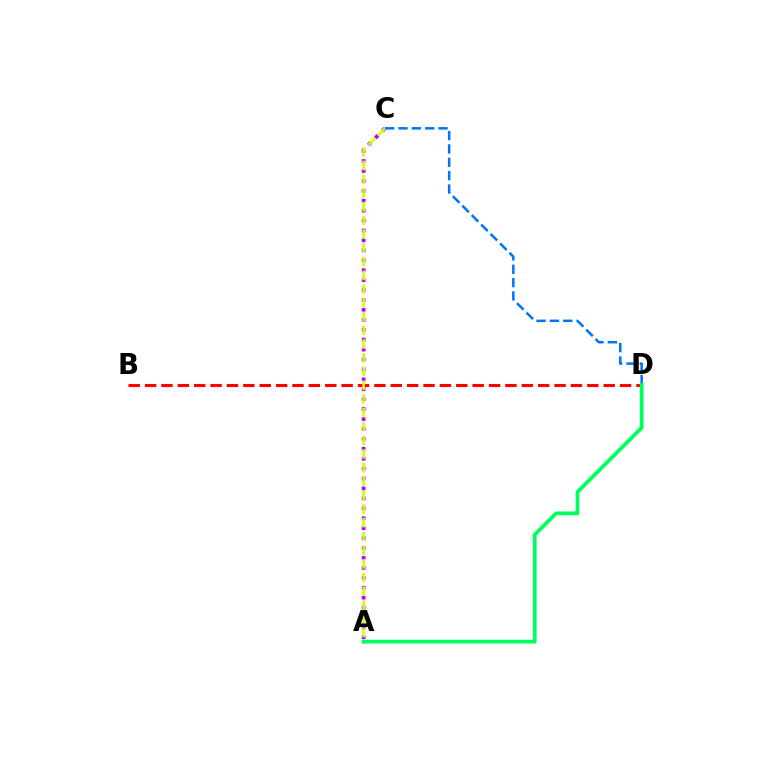{('B', 'D'): [{'color': '#ff0000', 'line_style': 'dashed', 'thickness': 2.23}], ('C', 'D'): [{'color': '#0074ff', 'line_style': 'dashed', 'thickness': 1.81}], ('A', 'C'): [{'color': '#b900ff', 'line_style': 'dotted', 'thickness': 2.7}, {'color': '#d1ff00', 'line_style': 'dashed', 'thickness': 1.87}], ('A', 'D'): [{'color': '#00ff5c', 'line_style': 'solid', 'thickness': 2.71}]}